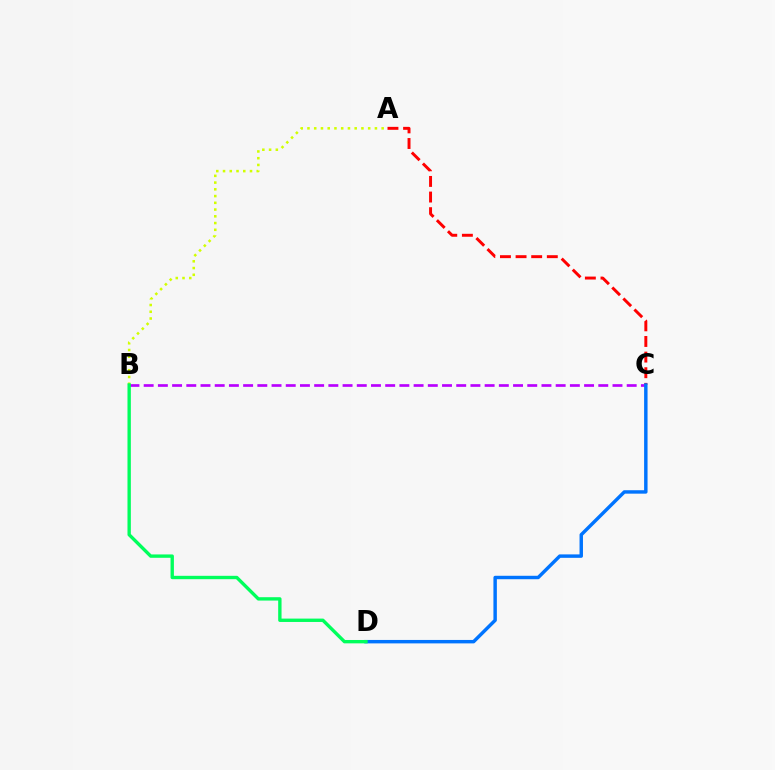{('A', 'B'): [{'color': '#d1ff00', 'line_style': 'dotted', 'thickness': 1.83}], ('A', 'C'): [{'color': '#ff0000', 'line_style': 'dashed', 'thickness': 2.12}], ('B', 'C'): [{'color': '#b900ff', 'line_style': 'dashed', 'thickness': 1.93}], ('C', 'D'): [{'color': '#0074ff', 'line_style': 'solid', 'thickness': 2.47}], ('B', 'D'): [{'color': '#00ff5c', 'line_style': 'solid', 'thickness': 2.42}]}